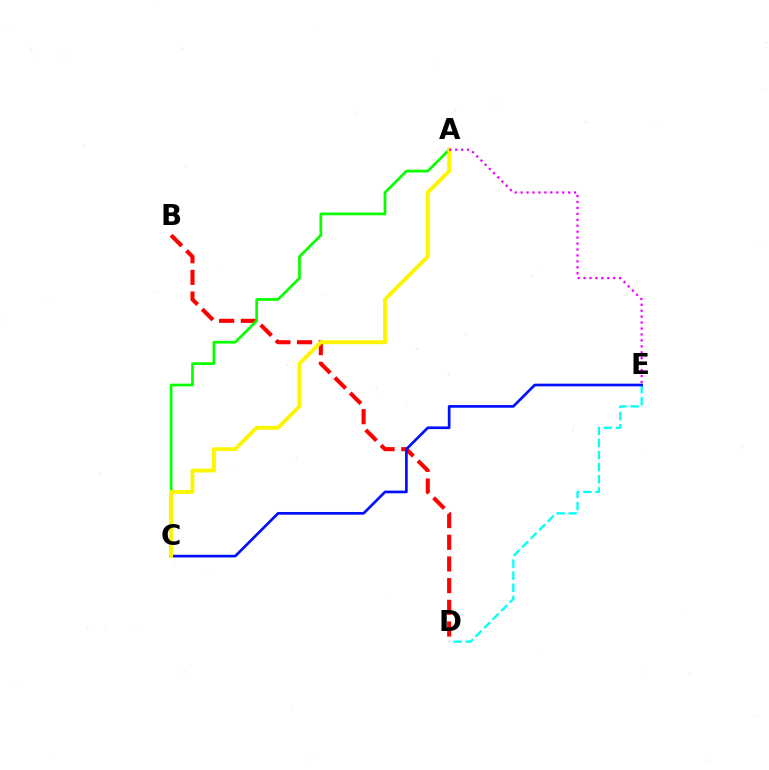{('B', 'D'): [{'color': '#ff0000', 'line_style': 'dashed', 'thickness': 2.95}], ('A', 'C'): [{'color': '#08ff00', 'line_style': 'solid', 'thickness': 1.95}, {'color': '#fcf500', 'line_style': 'solid', 'thickness': 2.79}], ('D', 'E'): [{'color': '#00fff6', 'line_style': 'dashed', 'thickness': 1.64}], ('C', 'E'): [{'color': '#0010ff', 'line_style': 'solid', 'thickness': 1.93}], ('A', 'E'): [{'color': '#ee00ff', 'line_style': 'dotted', 'thickness': 1.61}]}